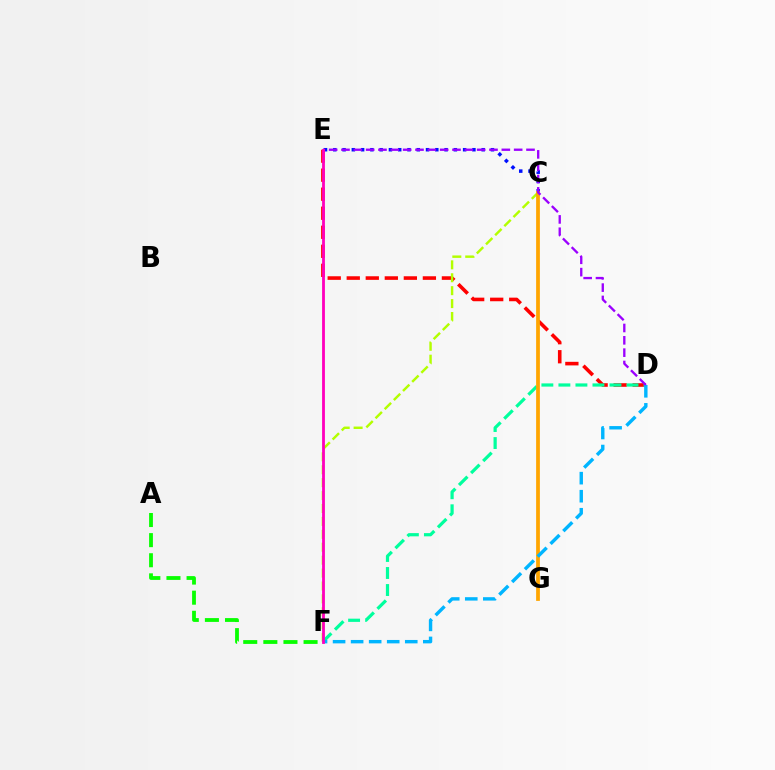{('A', 'F'): [{'color': '#08ff00', 'line_style': 'dashed', 'thickness': 2.73}], ('D', 'E'): [{'color': '#ff0000', 'line_style': 'dashed', 'thickness': 2.59}, {'color': '#9b00ff', 'line_style': 'dashed', 'thickness': 1.68}], ('C', 'F'): [{'color': '#b3ff00', 'line_style': 'dashed', 'thickness': 1.75}], ('C', 'E'): [{'color': '#0010ff', 'line_style': 'dotted', 'thickness': 2.52}], ('D', 'F'): [{'color': '#00ff9d', 'line_style': 'dashed', 'thickness': 2.31}, {'color': '#00b5ff', 'line_style': 'dashed', 'thickness': 2.45}], ('C', 'G'): [{'color': '#ffa500', 'line_style': 'solid', 'thickness': 2.7}], ('E', 'F'): [{'color': '#ff00bd', 'line_style': 'solid', 'thickness': 2.02}]}